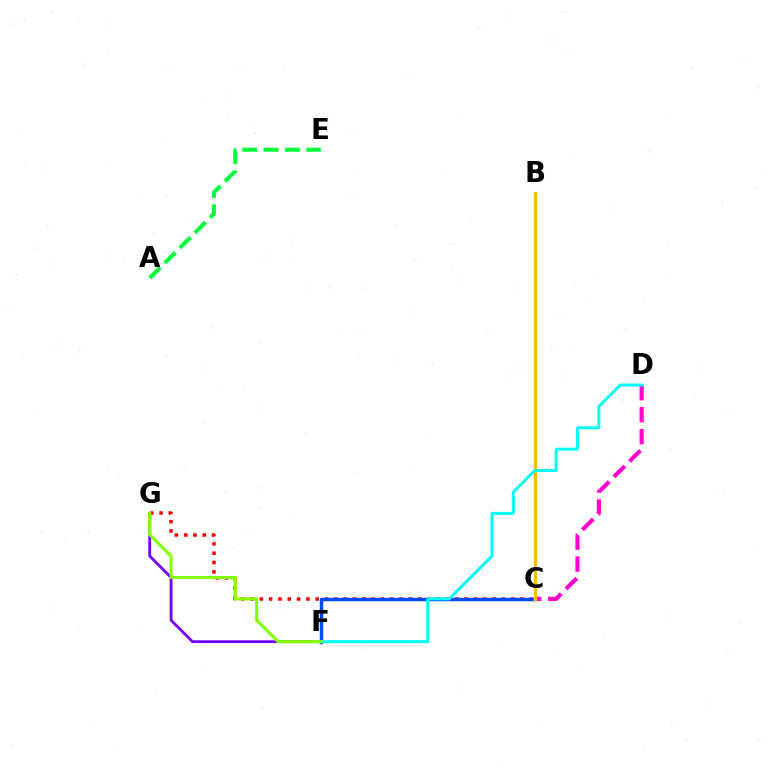{('C', 'G'): [{'color': '#ff0000', 'line_style': 'dotted', 'thickness': 2.53}], ('C', 'D'): [{'color': '#ff00cf', 'line_style': 'dashed', 'thickness': 2.99}], ('C', 'F'): [{'color': '#004bff', 'line_style': 'solid', 'thickness': 2.49}], ('F', 'G'): [{'color': '#7200ff', 'line_style': 'solid', 'thickness': 2.02}, {'color': '#84ff00', 'line_style': 'solid', 'thickness': 2.23}], ('B', 'C'): [{'color': '#ffbd00', 'line_style': 'solid', 'thickness': 2.43}], ('A', 'E'): [{'color': '#00ff39', 'line_style': 'dashed', 'thickness': 2.9}], ('D', 'F'): [{'color': '#00fff6', 'line_style': 'solid', 'thickness': 2.14}]}